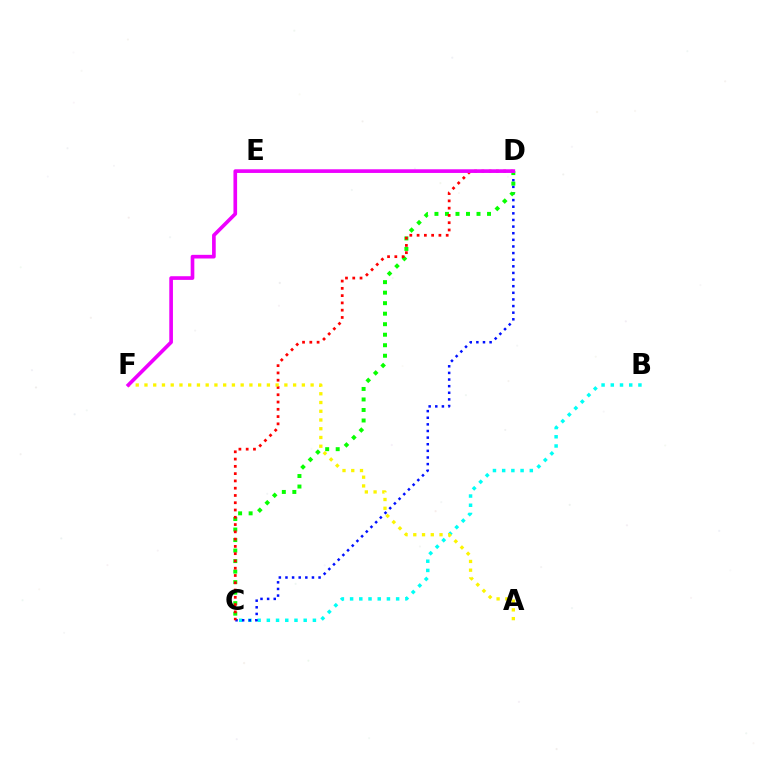{('B', 'C'): [{'color': '#00fff6', 'line_style': 'dotted', 'thickness': 2.5}], ('C', 'D'): [{'color': '#0010ff', 'line_style': 'dotted', 'thickness': 1.8}, {'color': '#08ff00', 'line_style': 'dotted', 'thickness': 2.86}, {'color': '#ff0000', 'line_style': 'dotted', 'thickness': 1.98}], ('A', 'F'): [{'color': '#fcf500', 'line_style': 'dotted', 'thickness': 2.38}], ('D', 'F'): [{'color': '#ee00ff', 'line_style': 'solid', 'thickness': 2.63}]}